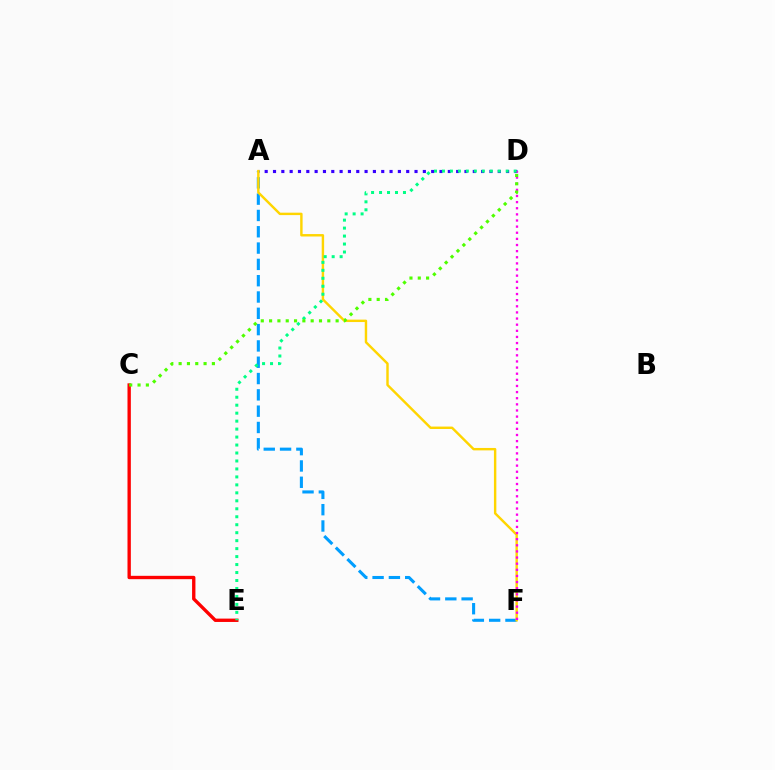{('A', 'D'): [{'color': '#3700ff', 'line_style': 'dotted', 'thickness': 2.26}], ('C', 'E'): [{'color': '#ff0000', 'line_style': 'solid', 'thickness': 2.41}], ('A', 'F'): [{'color': '#009eff', 'line_style': 'dashed', 'thickness': 2.22}, {'color': '#ffd500', 'line_style': 'solid', 'thickness': 1.75}], ('D', 'F'): [{'color': '#ff00ed', 'line_style': 'dotted', 'thickness': 1.67}], ('D', 'E'): [{'color': '#00ff86', 'line_style': 'dotted', 'thickness': 2.16}], ('C', 'D'): [{'color': '#4fff00', 'line_style': 'dotted', 'thickness': 2.26}]}